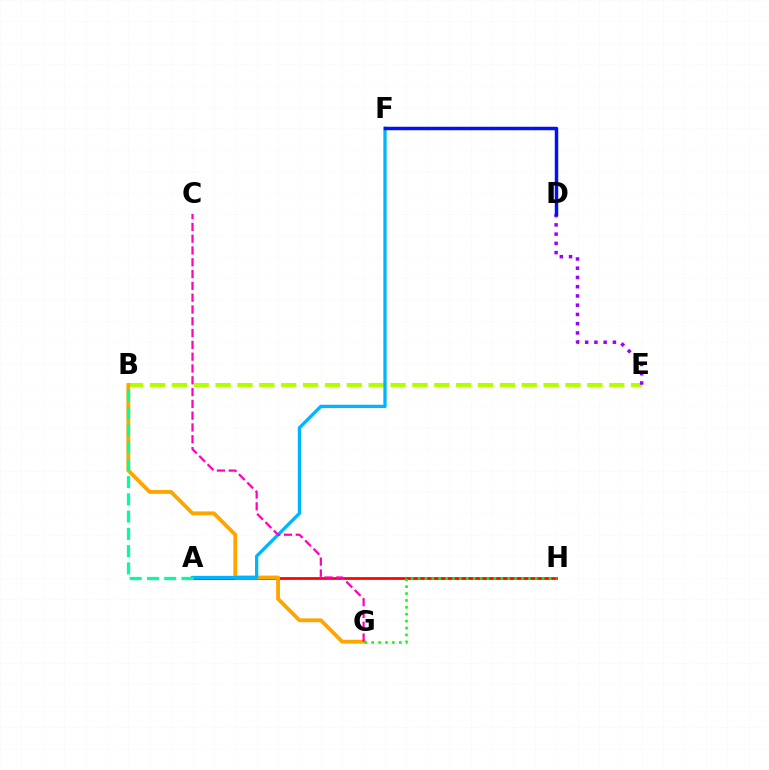{('B', 'E'): [{'color': '#b3ff00', 'line_style': 'dashed', 'thickness': 2.97}], ('A', 'H'): [{'color': '#ff0000', 'line_style': 'solid', 'thickness': 1.96}], ('B', 'G'): [{'color': '#ffa500', 'line_style': 'solid', 'thickness': 2.76}], ('A', 'F'): [{'color': '#00b5ff', 'line_style': 'solid', 'thickness': 2.38}], ('D', 'E'): [{'color': '#9b00ff', 'line_style': 'dotted', 'thickness': 2.51}], ('G', 'H'): [{'color': '#08ff00', 'line_style': 'dotted', 'thickness': 1.87}], ('A', 'B'): [{'color': '#00ff9d', 'line_style': 'dashed', 'thickness': 2.35}], ('C', 'G'): [{'color': '#ff00bd', 'line_style': 'dashed', 'thickness': 1.6}], ('D', 'F'): [{'color': '#0010ff', 'line_style': 'solid', 'thickness': 2.49}]}